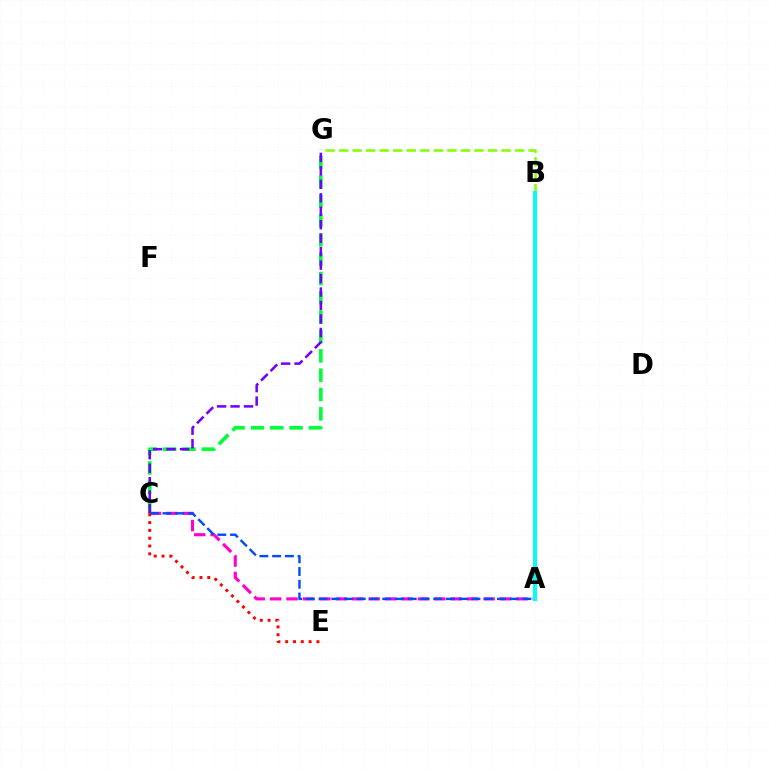{('A', 'B'): [{'color': '#ffbd00', 'line_style': 'dashed', 'thickness': 2.71}, {'color': '#00fff6', 'line_style': 'solid', 'thickness': 2.87}], ('C', 'G'): [{'color': '#00ff39', 'line_style': 'dashed', 'thickness': 2.63}, {'color': '#7200ff', 'line_style': 'dashed', 'thickness': 1.83}], ('A', 'C'): [{'color': '#ff00cf', 'line_style': 'dashed', 'thickness': 2.23}, {'color': '#004bff', 'line_style': 'dashed', 'thickness': 1.73}], ('B', 'G'): [{'color': '#84ff00', 'line_style': 'dashed', 'thickness': 1.84}], ('C', 'E'): [{'color': '#ff0000', 'line_style': 'dotted', 'thickness': 2.12}]}